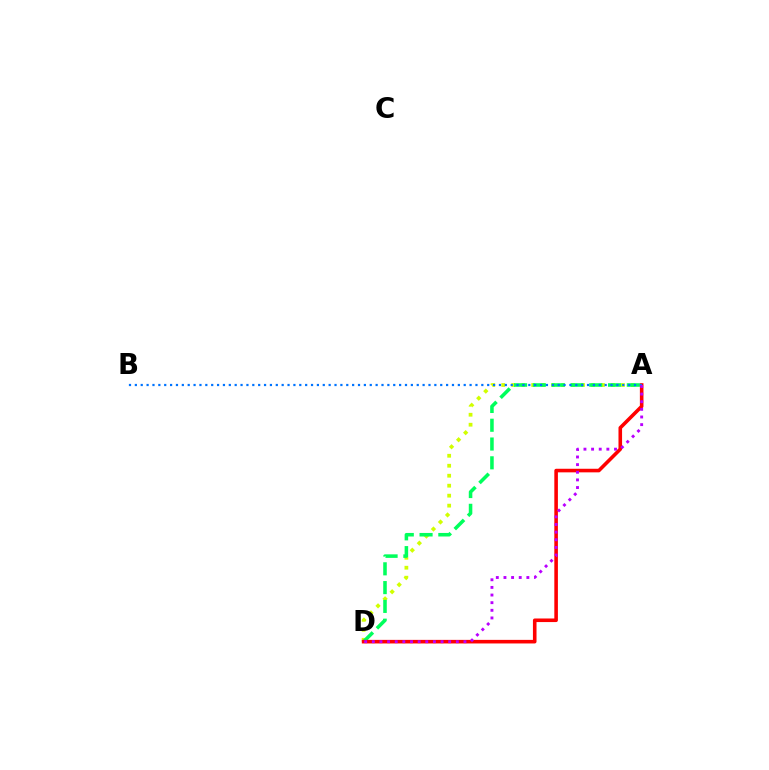{('A', 'D'): [{'color': '#d1ff00', 'line_style': 'dotted', 'thickness': 2.71}, {'color': '#00ff5c', 'line_style': 'dashed', 'thickness': 2.55}, {'color': '#ff0000', 'line_style': 'solid', 'thickness': 2.58}, {'color': '#b900ff', 'line_style': 'dotted', 'thickness': 2.07}], ('A', 'B'): [{'color': '#0074ff', 'line_style': 'dotted', 'thickness': 1.6}]}